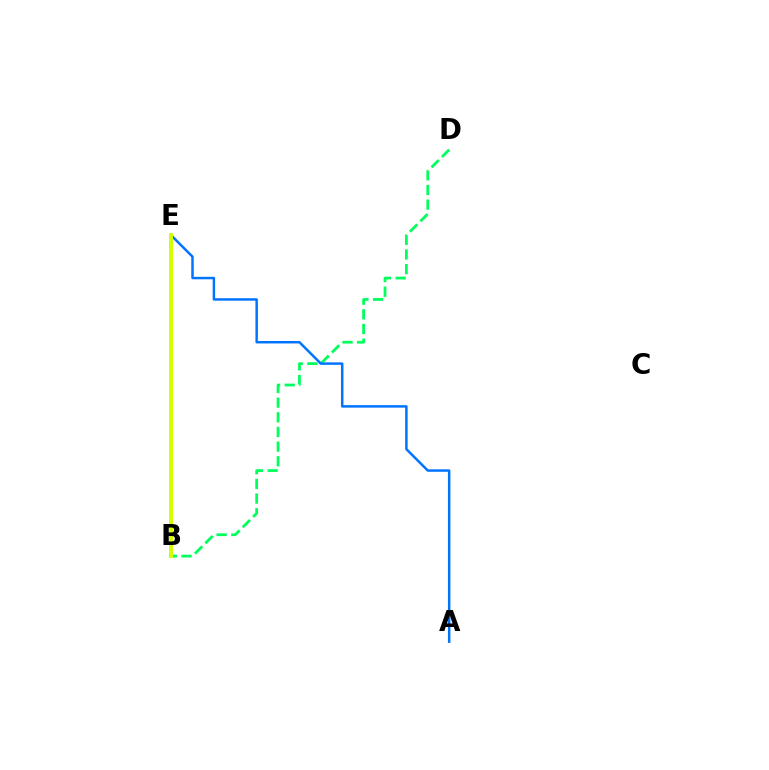{('B', 'D'): [{'color': '#00ff5c', 'line_style': 'dashed', 'thickness': 1.99}], ('A', 'E'): [{'color': '#0074ff', 'line_style': 'solid', 'thickness': 1.78}], ('B', 'E'): [{'color': '#ff0000', 'line_style': 'solid', 'thickness': 1.74}, {'color': '#b900ff', 'line_style': 'solid', 'thickness': 1.57}, {'color': '#d1ff00', 'line_style': 'solid', 'thickness': 2.87}]}